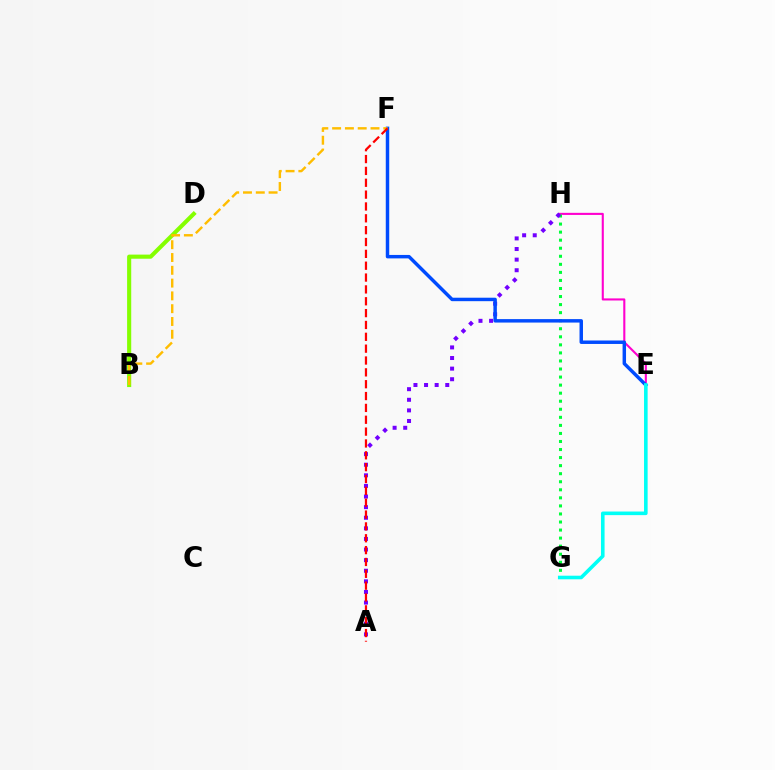{('E', 'H'): [{'color': '#ff00cf', 'line_style': 'solid', 'thickness': 1.51}], ('G', 'H'): [{'color': '#00ff39', 'line_style': 'dotted', 'thickness': 2.19}], ('B', 'D'): [{'color': '#84ff00', 'line_style': 'solid', 'thickness': 2.96}], ('A', 'H'): [{'color': '#7200ff', 'line_style': 'dotted', 'thickness': 2.88}], ('E', 'F'): [{'color': '#004bff', 'line_style': 'solid', 'thickness': 2.49}], ('B', 'F'): [{'color': '#ffbd00', 'line_style': 'dashed', 'thickness': 1.74}], ('A', 'F'): [{'color': '#ff0000', 'line_style': 'dashed', 'thickness': 1.61}], ('E', 'G'): [{'color': '#00fff6', 'line_style': 'solid', 'thickness': 2.59}]}